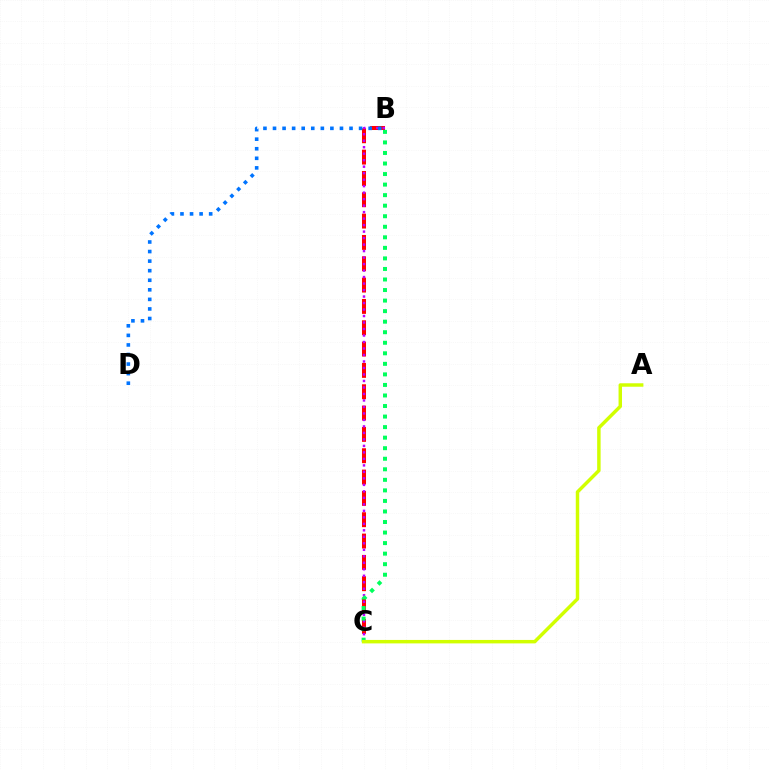{('B', 'C'): [{'color': '#ff0000', 'line_style': 'dashed', 'thickness': 2.9}, {'color': '#b900ff', 'line_style': 'dotted', 'thickness': 1.76}, {'color': '#00ff5c', 'line_style': 'dotted', 'thickness': 2.86}], ('A', 'C'): [{'color': '#d1ff00', 'line_style': 'solid', 'thickness': 2.49}], ('B', 'D'): [{'color': '#0074ff', 'line_style': 'dotted', 'thickness': 2.6}]}